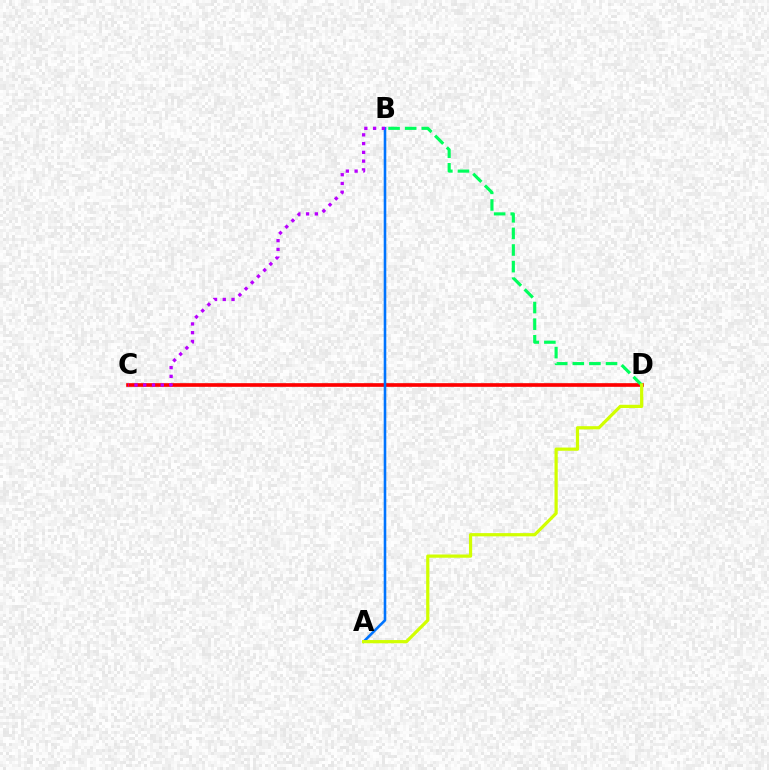{('C', 'D'): [{'color': '#ff0000', 'line_style': 'solid', 'thickness': 2.63}], ('B', 'D'): [{'color': '#00ff5c', 'line_style': 'dashed', 'thickness': 2.26}], ('A', 'B'): [{'color': '#0074ff', 'line_style': 'solid', 'thickness': 1.86}], ('B', 'C'): [{'color': '#b900ff', 'line_style': 'dotted', 'thickness': 2.38}], ('A', 'D'): [{'color': '#d1ff00', 'line_style': 'solid', 'thickness': 2.32}]}